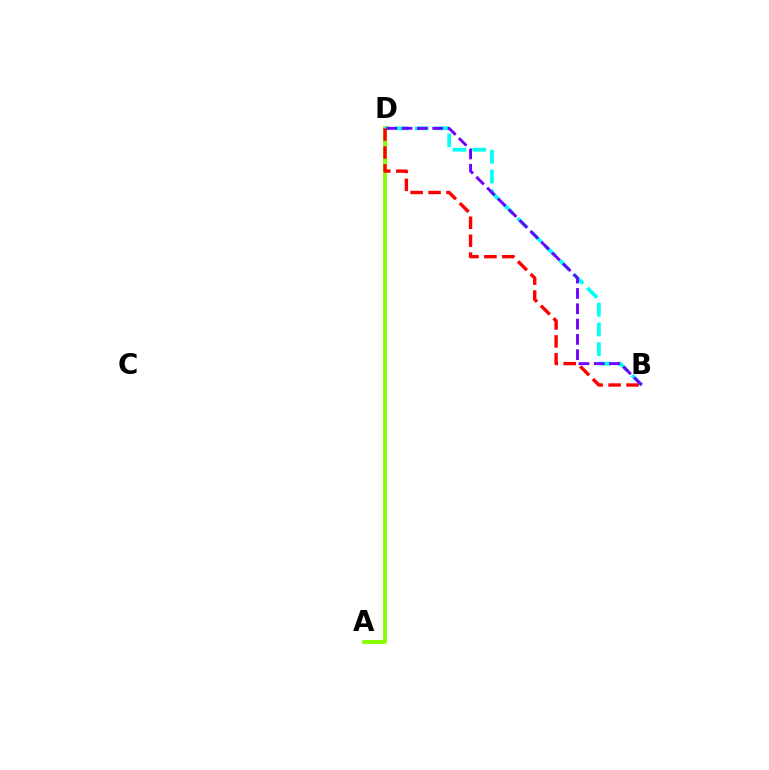{('A', 'D'): [{'color': '#84ff00', 'line_style': 'solid', 'thickness': 2.79}], ('B', 'D'): [{'color': '#00fff6', 'line_style': 'dashed', 'thickness': 2.68}, {'color': '#ff0000', 'line_style': 'dashed', 'thickness': 2.43}, {'color': '#7200ff', 'line_style': 'dashed', 'thickness': 2.08}]}